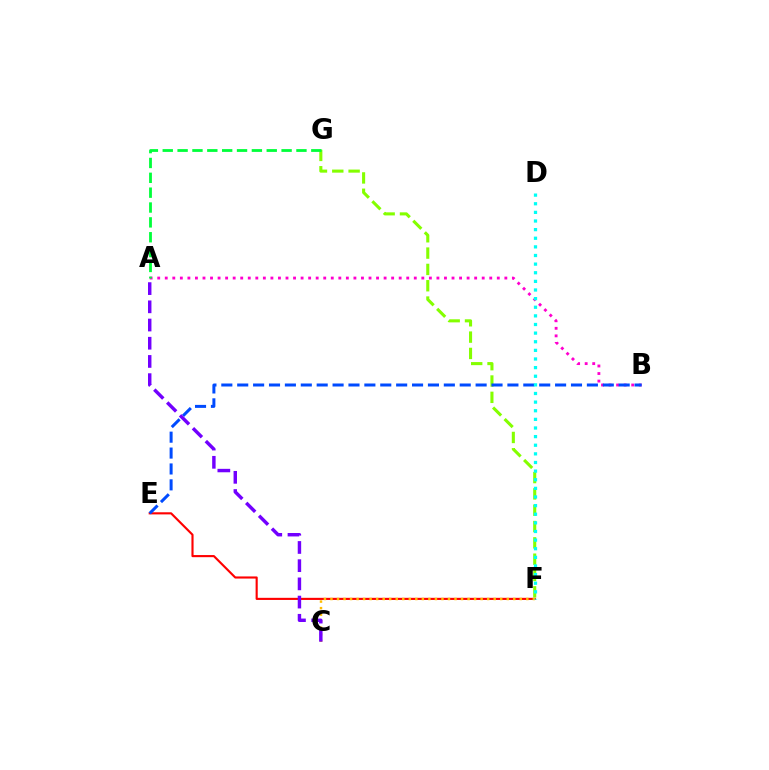{('E', 'F'): [{'color': '#ff0000', 'line_style': 'solid', 'thickness': 1.53}], ('A', 'B'): [{'color': '#ff00cf', 'line_style': 'dotted', 'thickness': 2.05}], ('F', 'G'): [{'color': '#84ff00', 'line_style': 'dashed', 'thickness': 2.22}], ('C', 'F'): [{'color': '#ffbd00', 'line_style': 'dotted', 'thickness': 1.77}], ('B', 'E'): [{'color': '#004bff', 'line_style': 'dashed', 'thickness': 2.16}], ('A', 'G'): [{'color': '#00ff39', 'line_style': 'dashed', 'thickness': 2.02}], ('A', 'C'): [{'color': '#7200ff', 'line_style': 'dashed', 'thickness': 2.47}], ('D', 'F'): [{'color': '#00fff6', 'line_style': 'dotted', 'thickness': 2.34}]}